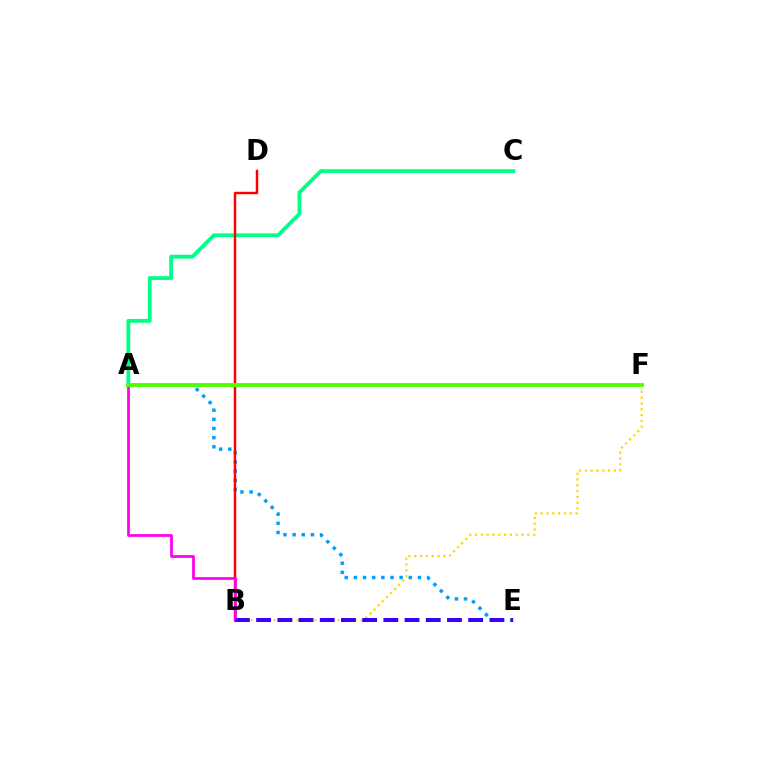{('A', 'E'): [{'color': '#009eff', 'line_style': 'dotted', 'thickness': 2.49}], ('A', 'C'): [{'color': '#00ff86', 'line_style': 'solid', 'thickness': 2.74}], ('B', 'D'): [{'color': '#ff0000', 'line_style': 'solid', 'thickness': 1.76}], ('A', 'B'): [{'color': '#ff00ed', 'line_style': 'solid', 'thickness': 1.98}], ('B', 'F'): [{'color': '#ffd500', 'line_style': 'dotted', 'thickness': 1.58}], ('B', 'E'): [{'color': '#3700ff', 'line_style': 'dashed', 'thickness': 2.88}], ('A', 'F'): [{'color': '#4fff00', 'line_style': 'solid', 'thickness': 2.77}]}